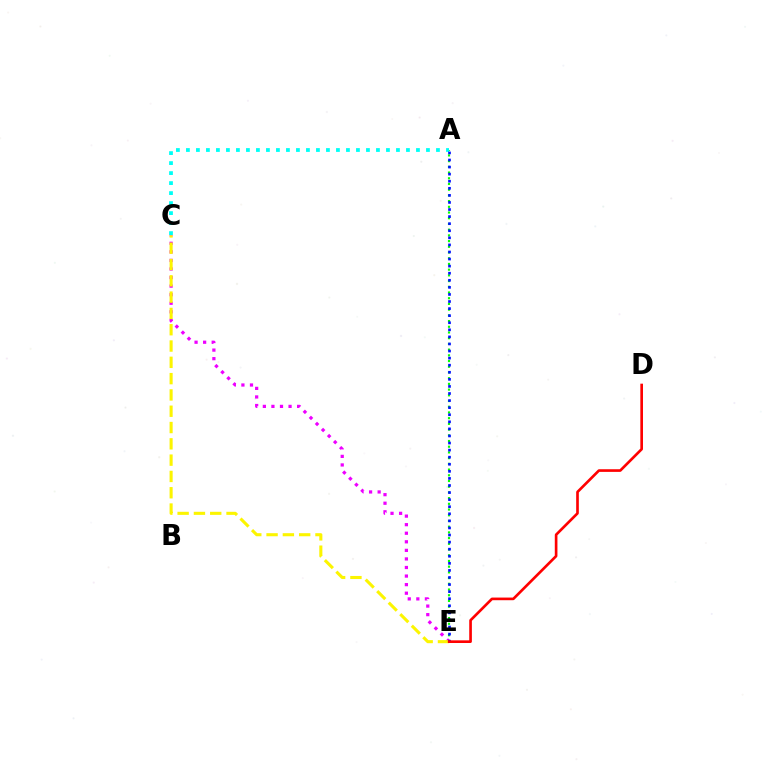{('A', 'E'): [{'color': '#08ff00', 'line_style': 'dotted', 'thickness': 1.55}, {'color': '#0010ff', 'line_style': 'dotted', 'thickness': 1.92}], ('A', 'C'): [{'color': '#00fff6', 'line_style': 'dotted', 'thickness': 2.72}], ('C', 'E'): [{'color': '#ee00ff', 'line_style': 'dotted', 'thickness': 2.33}, {'color': '#fcf500', 'line_style': 'dashed', 'thickness': 2.21}], ('D', 'E'): [{'color': '#ff0000', 'line_style': 'solid', 'thickness': 1.91}]}